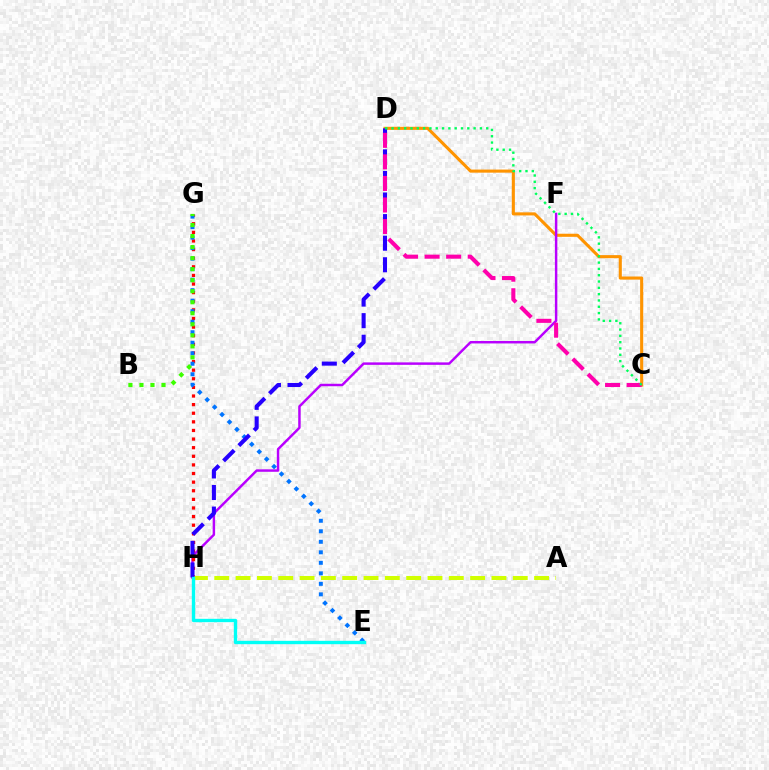{('C', 'D'): [{'color': '#ff9400', 'line_style': 'solid', 'thickness': 2.23}, {'color': '#ff00ac', 'line_style': 'dashed', 'thickness': 2.93}, {'color': '#00ff5c', 'line_style': 'dotted', 'thickness': 1.71}], ('F', 'H'): [{'color': '#b900ff', 'line_style': 'solid', 'thickness': 1.77}], ('G', 'H'): [{'color': '#ff0000', 'line_style': 'dotted', 'thickness': 2.34}], ('E', 'G'): [{'color': '#0074ff', 'line_style': 'dotted', 'thickness': 2.86}], ('A', 'H'): [{'color': '#d1ff00', 'line_style': 'dashed', 'thickness': 2.9}], ('D', 'H'): [{'color': '#2500ff', 'line_style': 'dashed', 'thickness': 2.93}], ('B', 'G'): [{'color': '#3dff00', 'line_style': 'dotted', 'thickness': 3.0}], ('E', 'H'): [{'color': '#00fff6', 'line_style': 'solid', 'thickness': 2.42}]}